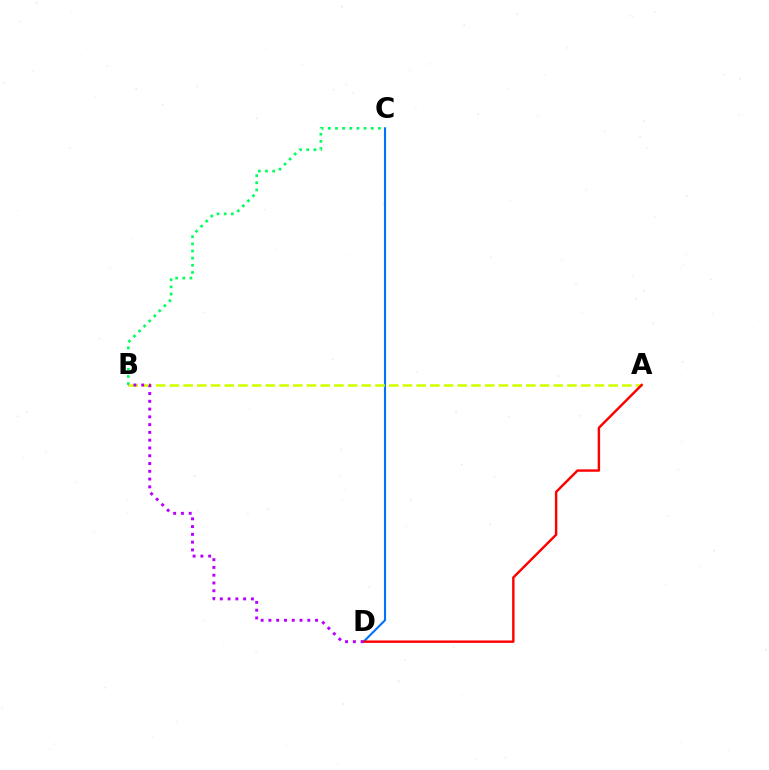{('B', 'C'): [{'color': '#00ff5c', 'line_style': 'dotted', 'thickness': 1.94}], ('C', 'D'): [{'color': '#0074ff', 'line_style': 'solid', 'thickness': 1.52}], ('A', 'B'): [{'color': '#d1ff00', 'line_style': 'dashed', 'thickness': 1.86}], ('A', 'D'): [{'color': '#ff0000', 'line_style': 'solid', 'thickness': 1.75}], ('B', 'D'): [{'color': '#b900ff', 'line_style': 'dotted', 'thickness': 2.11}]}